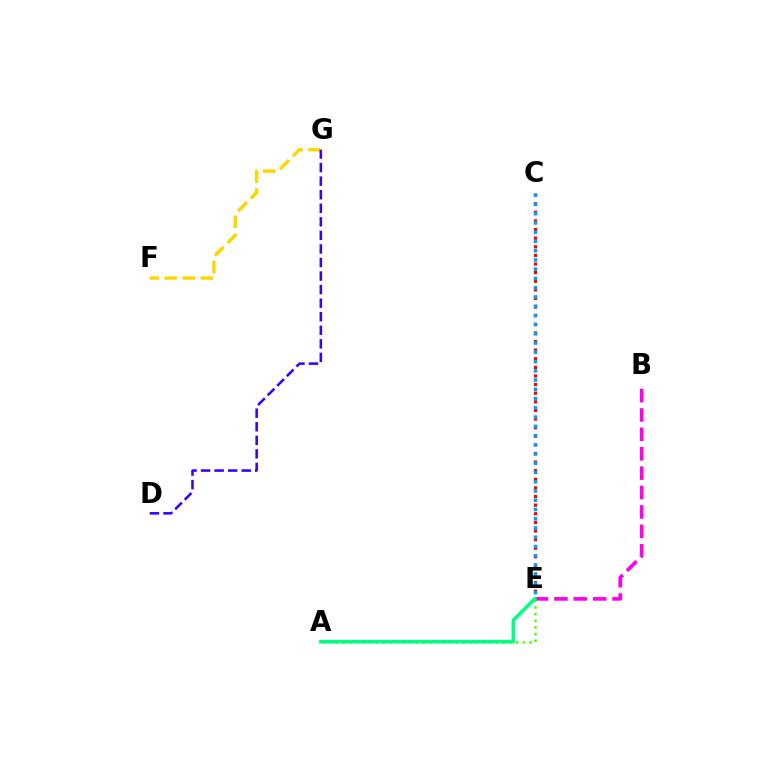{('B', 'E'): [{'color': '#ff00ed', 'line_style': 'dashed', 'thickness': 2.64}], ('F', 'G'): [{'color': '#ffd500', 'line_style': 'dashed', 'thickness': 2.45}], ('D', 'G'): [{'color': '#3700ff', 'line_style': 'dashed', 'thickness': 1.84}], ('C', 'E'): [{'color': '#ff0000', 'line_style': 'dotted', 'thickness': 2.34}, {'color': '#009eff', 'line_style': 'dotted', 'thickness': 2.51}], ('A', 'E'): [{'color': '#4fff00', 'line_style': 'dotted', 'thickness': 1.81}, {'color': '#00ff86', 'line_style': 'solid', 'thickness': 2.54}]}